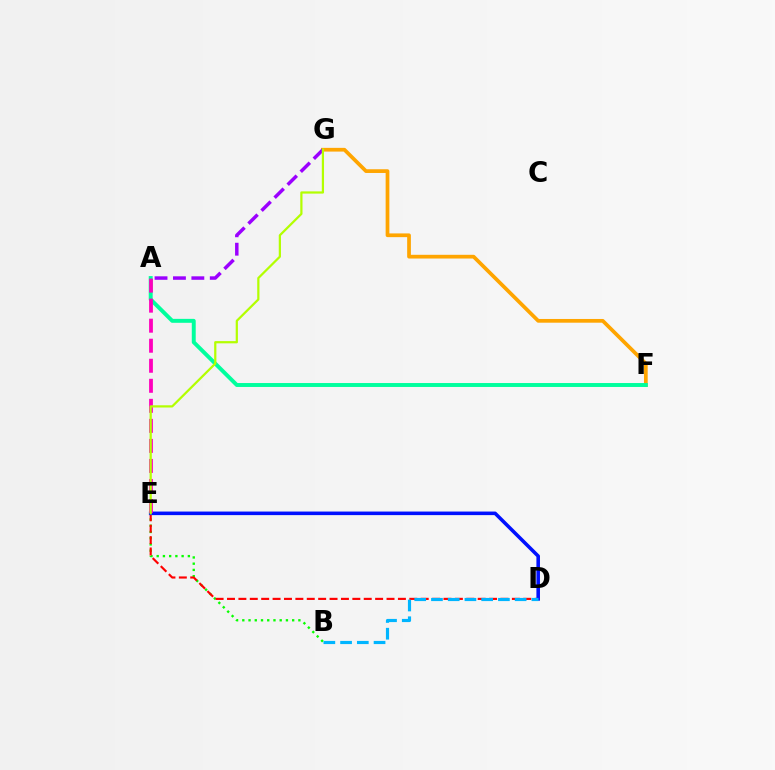{('B', 'E'): [{'color': '#08ff00', 'line_style': 'dotted', 'thickness': 1.69}], ('D', 'E'): [{'color': '#ff0000', 'line_style': 'dashed', 'thickness': 1.55}, {'color': '#0010ff', 'line_style': 'solid', 'thickness': 2.57}], ('F', 'G'): [{'color': '#ffa500', 'line_style': 'solid', 'thickness': 2.68}], ('A', 'F'): [{'color': '#00ff9d', 'line_style': 'solid', 'thickness': 2.83}], ('B', 'D'): [{'color': '#00b5ff', 'line_style': 'dashed', 'thickness': 2.27}], ('A', 'E'): [{'color': '#ff00bd', 'line_style': 'dashed', 'thickness': 2.72}], ('A', 'G'): [{'color': '#9b00ff', 'line_style': 'dashed', 'thickness': 2.5}], ('E', 'G'): [{'color': '#b3ff00', 'line_style': 'solid', 'thickness': 1.6}]}